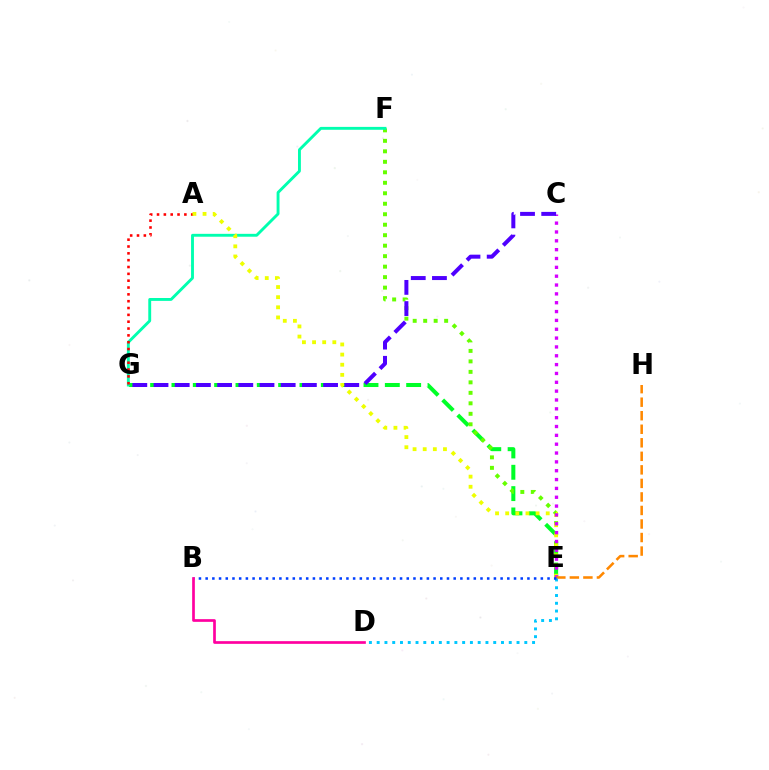{('E', 'G'): [{'color': '#00ff27', 'line_style': 'dashed', 'thickness': 2.9}], ('E', 'F'): [{'color': '#66ff00', 'line_style': 'dotted', 'thickness': 2.85}], ('F', 'G'): [{'color': '#00ffaf', 'line_style': 'solid', 'thickness': 2.08}], ('A', 'G'): [{'color': '#ff0000', 'line_style': 'dotted', 'thickness': 1.86}], ('A', 'E'): [{'color': '#eeff00', 'line_style': 'dotted', 'thickness': 2.75}], ('C', 'E'): [{'color': '#d600ff', 'line_style': 'dotted', 'thickness': 2.4}], ('E', 'H'): [{'color': '#ff8800', 'line_style': 'dashed', 'thickness': 1.84}], ('D', 'E'): [{'color': '#00c7ff', 'line_style': 'dotted', 'thickness': 2.11}], ('C', 'G'): [{'color': '#4f00ff', 'line_style': 'dashed', 'thickness': 2.88}], ('B', 'E'): [{'color': '#003fff', 'line_style': 'dotted', 'thickness': 1.82}], ('B', 'D'): [{'color': '#ff00a0', 'line_style': 'solid', 'thickness': 1.94}]}